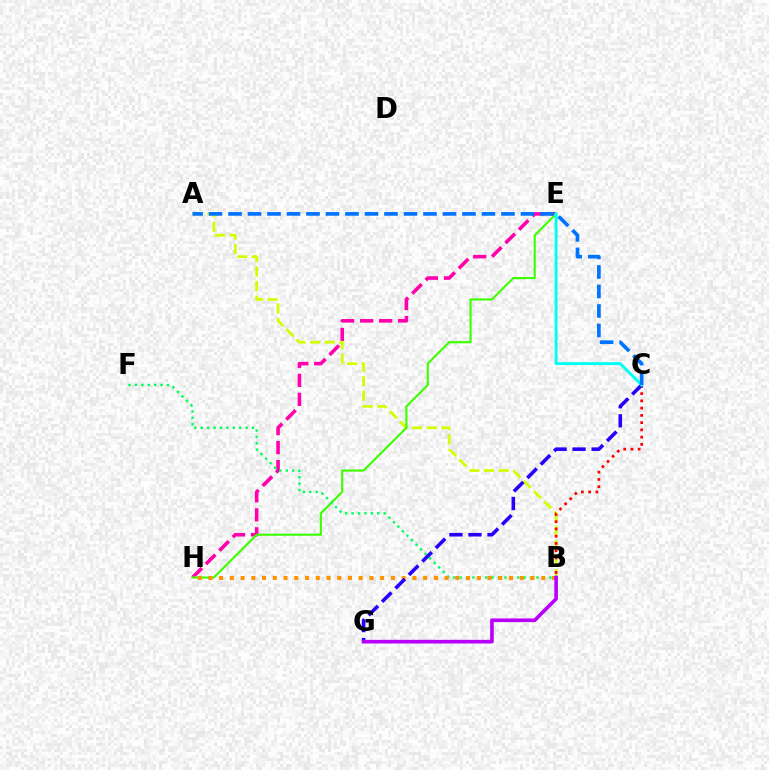{('E', 'H'): [{'color': '#ff00ac', 'line_style': 'dashed', 'thickness': 2.58}, {'color': '#3dff00', 'line_style': 'solid', 'thickness': 1.54}], ('A', 'B'): [{'color': '#d1ff00', 'line_style': 'dashed', 'thickness': 1.98}], ('B', 'C'): [{'color': '#ff0000', 'line_style': 'dotted', 'thickness': 1.97}], ('B', 'F'): [{'color': '#00ff5c', 'line_style': 'dotted', 'thickness': 1.74}], ('B', 'H'): [{'color': '#ff9400', 'line_style': 'dotted', 'thickness': 2.92}], ('C', 'G'): [{'color': '#2500ff', 'line_style': 'dashed', 'thickness': 2.58}], ('C', 'E'): [{'color': '#00fff6', 'line_style': 'solid', 'thickness': 2.11}], ('B', 'G'): [{'color': '#b900ff', 'line_style': 'solid', 'thickness': 2.63}], ('A', 'C'): [{'color': '#0074ff', 'line_style': 'dashed', 'thickness': 2.65}]}